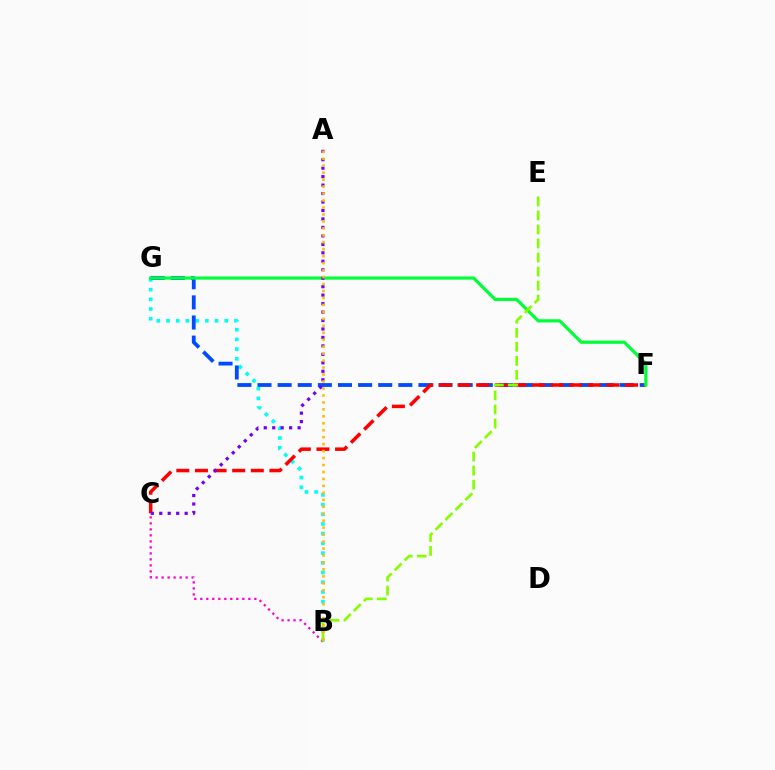{('B', 'G'): [{'color': '#00fff6', 'line_style': 'dotted', 'thickness': 2.64}], ('F', 'G'): [{'color': '#004bff', 'line_style': 'dashed', 'thickness': 2.73}, {'color': '#00ff39', 'line_style': 'solid', 'thickness': 2.31}], ('C', 'F'): [{'color': '#ff0000', 'line_style': 'dashed', 'thickness': 2.53}], ('B', 'C'): [{'color': '#ff00cf', 'line_style': 'dotted', 'thickness': 1.63}], ('B', 'E'): [{'color': '#84ff00', 'line_style': 'dashed', 'thickness': 1.91}], ('A', 'C'): [{'color': '#7200ff', 'line_style': 'dotted', 'thickness': 2.3}], ('A', 'B'): [{'color': '#ffbd00', 'line_style': 'dotted', 'thickness': 1.89}]}